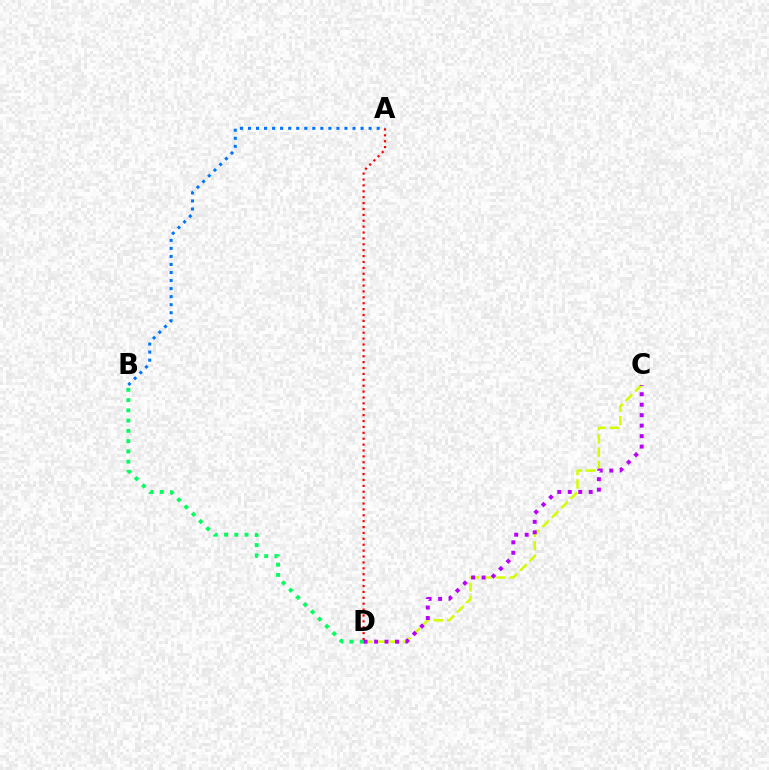{('C', 'D'): [{'color': '#d1ff00', 'line_style': 'dashed', 'thickness': 1.8}, {'color': '#b900ff', 'line_style': 'dotted', 'thickness': 2.85}], ('B', 'D'): [{'color': '#00ff5c', 'line_style': 'dotted', 'thickness': 2.78}], ('A', 'B'): [{'color': '#0074ff', 'line_style': 'dotted', 'thickness': 2.18}], ('A', 'D'): [{'color': '#ff0000', 'line_style': 'dotted', 'thickness': 1.6}]}